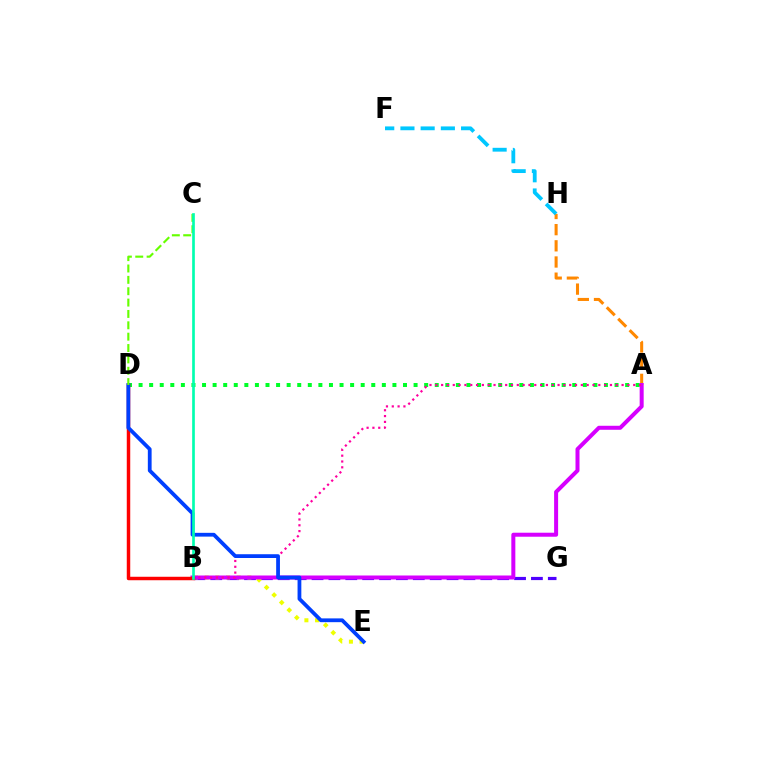{('B', 'G'): [{'color': '#4f00ff', 'line_style': 'dashed', 'thickness': 2.29}], ('B', 'E'): [{'color': '#eeff00', 'line_style': 'dotted', 'thickness': 2.9}], ('A', 'H'): [{'color': '#ff8800', 'line_style': 'dashed', 'thickness': 2.2}], ('A', 'D'): [{'color': '#00ff27', 'line_style': 'dotted', 'thickness': 2.87}], ('F', 'H'): [{'color': '#00c7ff', 'line_style': 'dashed', 'thickness': 2.75}], ('A', 'B'): [{'color': '#d600ff', 'line_style': 'solid', 'thickness': 2.88}, {'color': '#ff00a0', 'line_style': 'dotted', 'thickness': 1.58}], ('B', 'D'): [{'color': '#ff0000', 'line_style': 'solid', 'thickness': 2.5}], ('D', 'E'): [{'color': '#003fff', 'line_style': 'solid', 'thickness': 2.72}], ('C', 'D'): [{'color': '#66ff00', 'line_style': 'dashed', 'thickness': 1.54}], ('B', 'C'): [{'color': '#00ffaf', 'line_style': 'solid', 'thickness': 1.93}]}